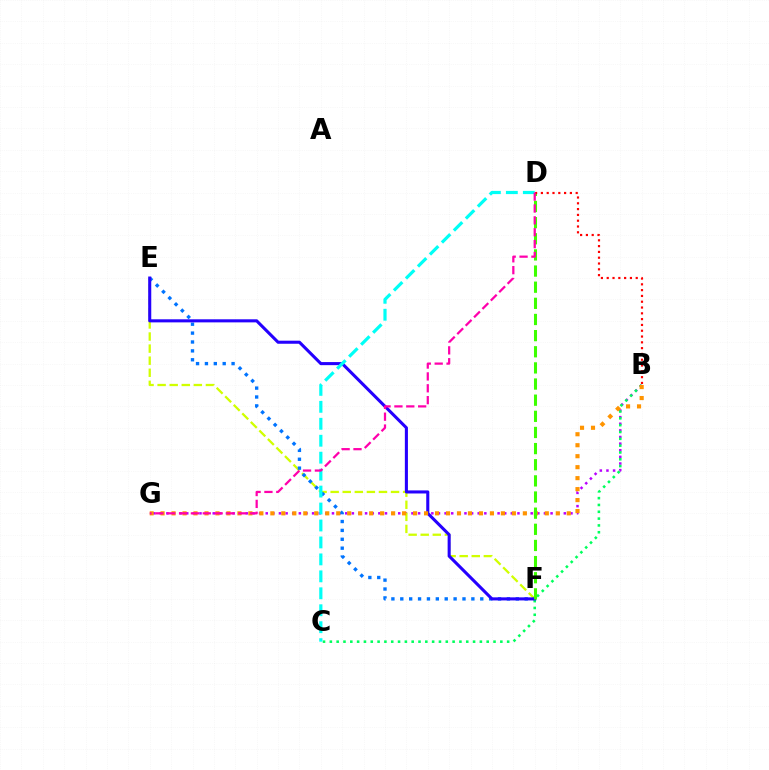{('B', 'G'): [{'color': '#b900ff', 'line_style': 'dotted', 'thickness': 1.8}, {'color': '#ff9400', 'line_style': 'dotted', 'thickness': 2.98}], ('E', 'F'): [{'color': '#d1ff00', 'line_style': 'dashed', 'thickness': 1.64}, {'color': '#0074ff', 'line_style': 'dotted', 'thickness': 2.41}, {'color': '#2500ff', 'line_style': 'solid', 'thickness': 2.21}], ('B', 'C'): [{'color': '#00ff5c', 'line_style': 'dotted', 'thickness': 1.85}], ('D', 'F'): [{'color': '#3dff00', 'line_style': 'dashed', 'thickness': 2.19}], ('B', 'D'): [{'color': '#ff0000', 'line_style': 'dotted', 'thickness': 1.58}], ('C', 'D'): [{'color': '#00fff6', 'line_style': 'dashed', 'thickness': 2.3}], ('D', 'G'): [{'color': '#ff00ac', 'line_style': 'dashed', 'thickness': 1.61}]}